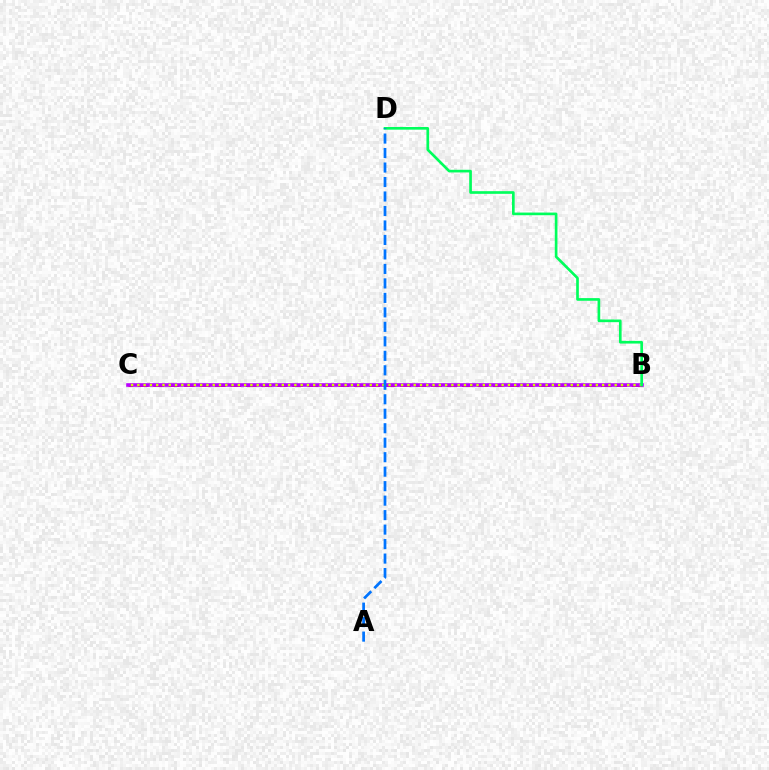{('B', 'C'): [{'color': '#ff0000', 'line_style': 'dashed', 'thickness': 2.1}, {'color': '#b900ff', 'line_style': 'solid', 'thickness': 2.59}, {'color': '#d1ff00', 'line_style': 'dotted', 'thickness': 1.71}], ('B', 'D'): [{'color': '#00ff5c', 'line_style': 'solid', 'thickness': 1.92}], ('A', 'D'): [{'color': '#0074ff', 'line_style': 'dashed', 'thickness': 1.97}]}